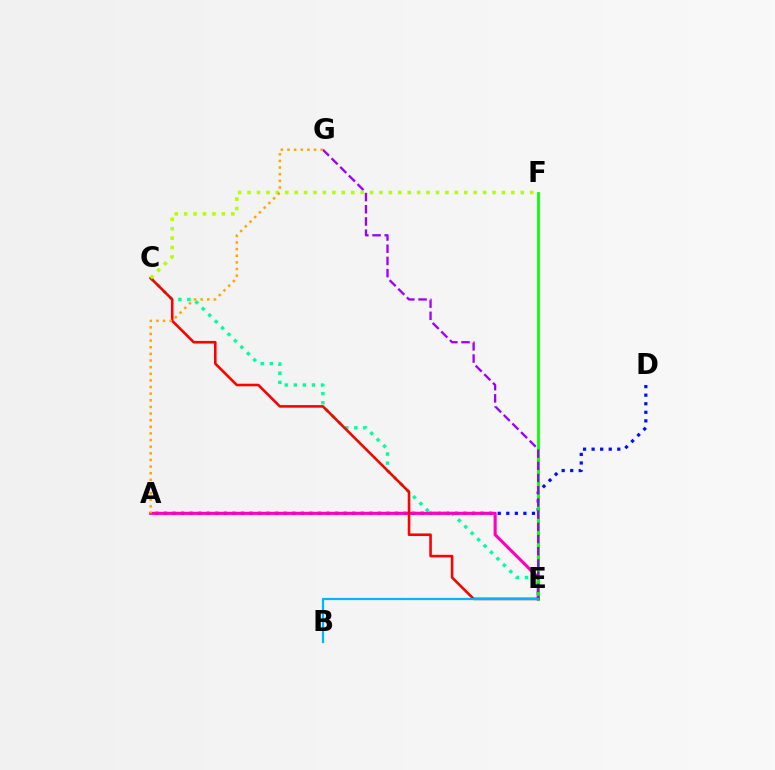{('A', 'D'): [{'color': '#0010ff', 'line_style': 'dotted', 'thickness': 2.33}], ('C', 'E'): [{'color': '#00ff9d', 'line_style': 'dotted', 'thickness': 2.46}, {'color': '#ff0000', 'line_style': 'solid', 'thickness': 1.87}], ('A', 'E'): [{'color': '#ff00bd', 'line_style': 'solid', 'thickness': 2.23}], ('E', 'F'): [{'color': '#08ff00', 'line_style': 'solid', 'thickness': 1.99}], ('E', 'G'): [{'color': '#9b00ff', 'line_style': 'dashed', 'thickness': 1.66}], ('B', 'E'): [{'color': '#00b5ff', 'line_style': 'solid', 'thickness': 1.6}], ('C', 'F'): [{'color': '#b3ff00', 'line_style': 'dotted', 'thickness': 2.56}], ('A', 'G'): [{'color': '#ffa500', 'line_style': 'dotted', 'thickness': 1.8}]}